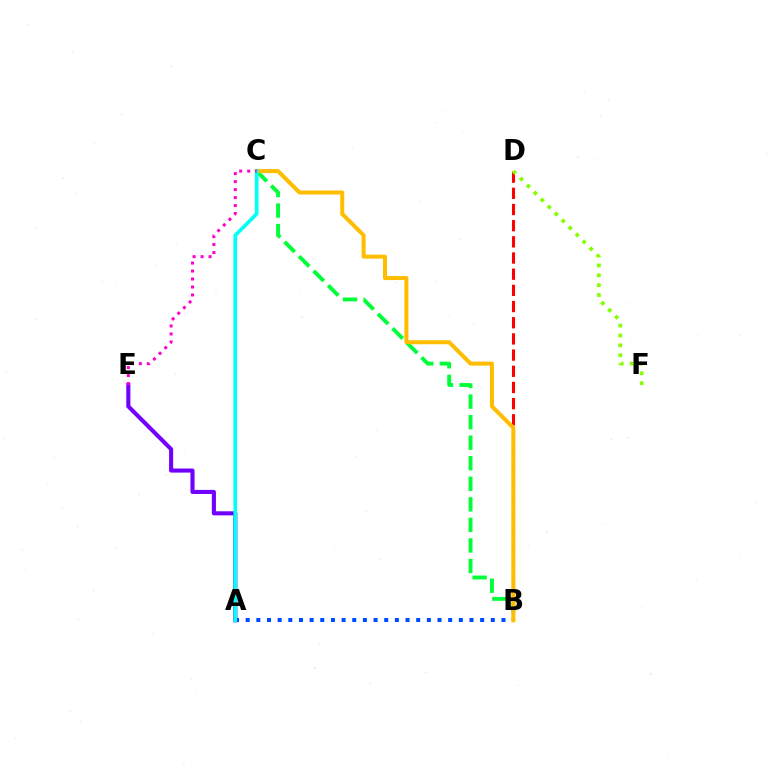{('A', 'B'): [{'color': '#004bff', 'line_style': 'dotted', 'thickness': 2.9}], ('A', 'E'): [{'color': '#7200ff', 'line_style': 'solid', 'thickness': 2.94}], ('B', 'D'): [{'color': '#ff0000', 'line_style': 'dashed', 'thickness': 2.2}], ('B', 'C'): [{'color': '#00ff39', 'line_style': 'dashed', 'thickness': 2.79}, {'color': '#ffbd00', 'line_style': 'solid', 'thickness': 2.89}], ('A', 'C'): [{'color': '#00fff6', 'line_style': 'solid', 'thickness': 2.66}], ('D', 'F'): [{'color': '#84ff00', 'line_style': 'dotted', 'thickness': 2.68}], ('C', 'E'): [{'color': '#ff00cf', 'line_style': 'dotted', 'thickness': 2.17}]}